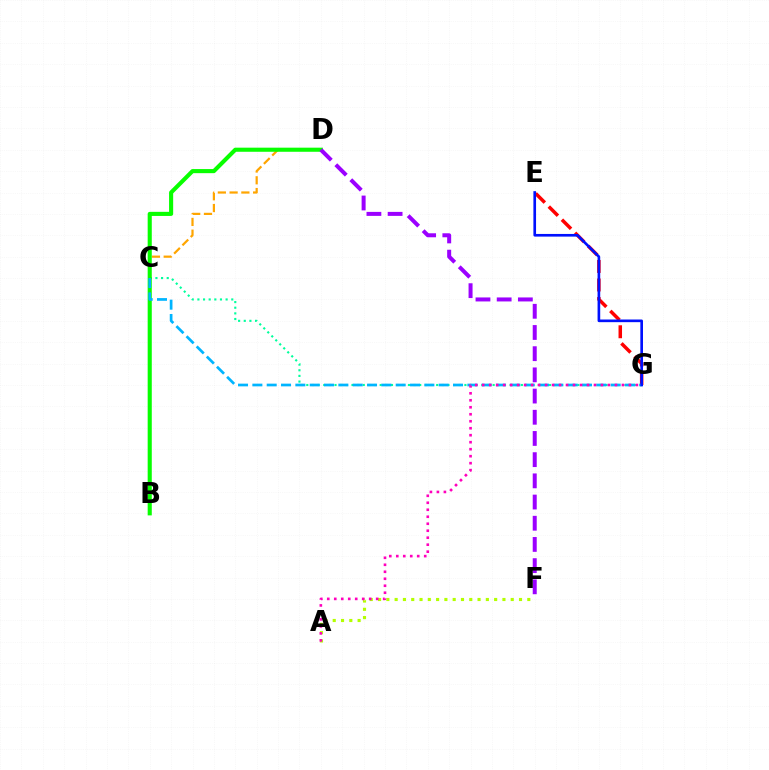{('C', 'D'): [{'color': '#ffa500', 'line_style': 'dashed', 'thickness': 1.6}], ('E', 'G'): [{'color': '#ff0000', 'line_style': 'dashed', 'thickness': 2.52}, {'color': '#0010ff', 'line_style': 'solid', 'thickness': 1.91}], ('C', 'G'): [{'color': '#00ff9d', 'line_style': 'dotted', 'thickness': 1.53}, {'color': '#00b5ff', 'line_style': 'dashed', 'thickness': 1.95}], ('A', 'F'): [{'color': '#b3ff00', 'line_style': 'dotted', 'thickness': 2.25}], ('B', 'D'): [{'color': '#08ff00', 'line_style': 'solid', 'thickness': 2.96}], ('A', 'G'): [{'color': '#ff00bd', 'line_style': 'dotted', 'thickness': 1.9}], ('D', 'F'): [{'color': '#9b00ff', 'line_style': 'dashed', 'thickness': 2.88}]}